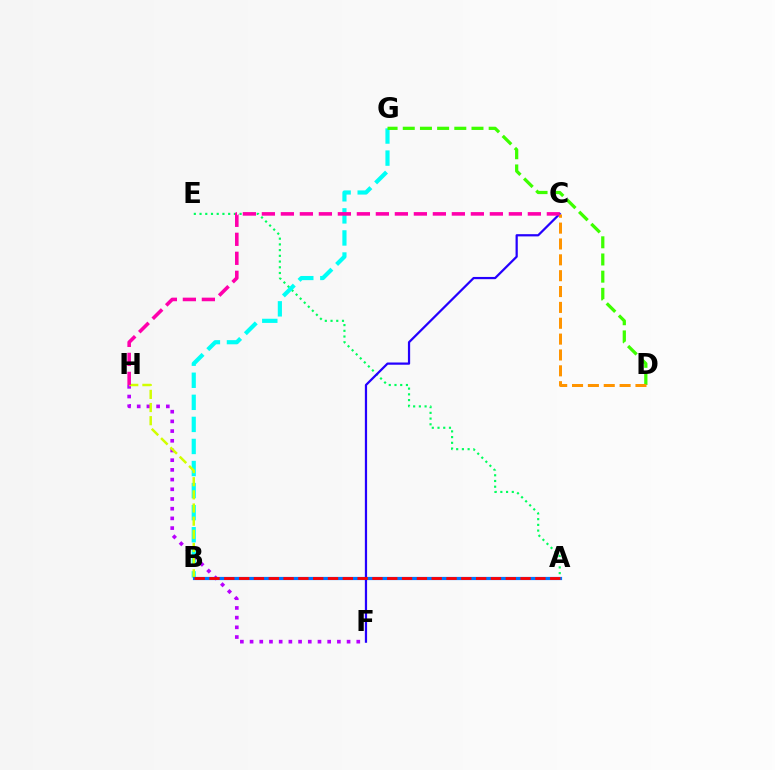{('A', 'E'): [{'color': '#00ff5c', 'line_style': 'dotted', 'thickness': 1.55}], ('B', 'G'): [{'color': '#00fff6', 'line_style': 'dashed', 'thickness': 3.0}], ('D', 'G'): [{'color': '#3dff00', 'line_style': 'dashed', 'thickness': 2.33}], ('F', 'H'): [{'color': '#b900ff', 'line_style': 'dotted', 'thickness': 2.64}], ('B', 'H'): [{'color': '#d1ff00', 'line_style': 'dashed', 'thickness': 1.79}], ('A', 'B'): [{'color': '#0074ff', 'line_style': 'solid', 'thickness': 2.3}, {'color': '#ff0000', 'line_style': 'dashed', 'thickness': 2.01}], ('C', 'F'): [{'color': '#2500ff', 'line_style': 'solid', 'thickness': 1.61}], ('C', 'D'): [{'color': '#ff9400', 'line_style': 'dashed', 'thickness': 2.15}], ('C', 'H'): [{'color': '#ff00ac', 'line_style': 'dashed', 'thickness': 2.58}]}